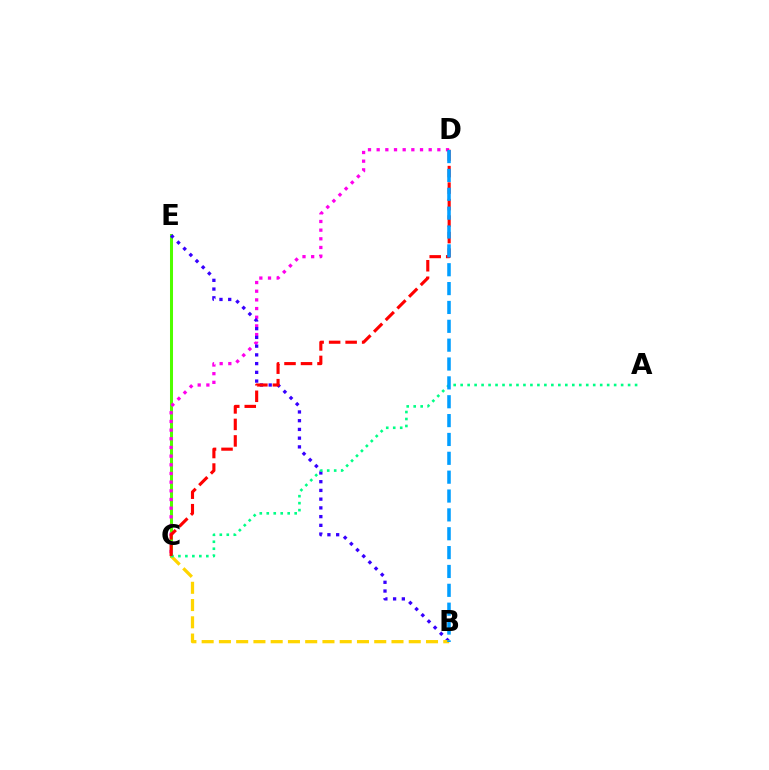{('C', 'E'): [{'color': '#4fff00', 'line_style': 'solid', 'thickness': 2.18}], ('C', 'D'): [{'color': '#ff00ed', 'line_style': 'dotted', 'thickness': 2.36}, {'color': '#ff0000', 'line_style': 'dashed', 'thickness': 2.24}], ('B', 'E'): [{'color': '#3700ff', 'line_style': 'dotted', 'thickness': 2.37}], ('B', 'C'): [{'color': '#ffd500', 'line_style': 'dashed', 'thickness': 2.34}], ('A', 'C'): [{'color': '#00ff86', 'line_style': 'dotted', 'thickness': 1.9}], ('B', 'D'): [{'color': '#009eff', 'line_style': 'dashed', 'thickness': 2.56}]}